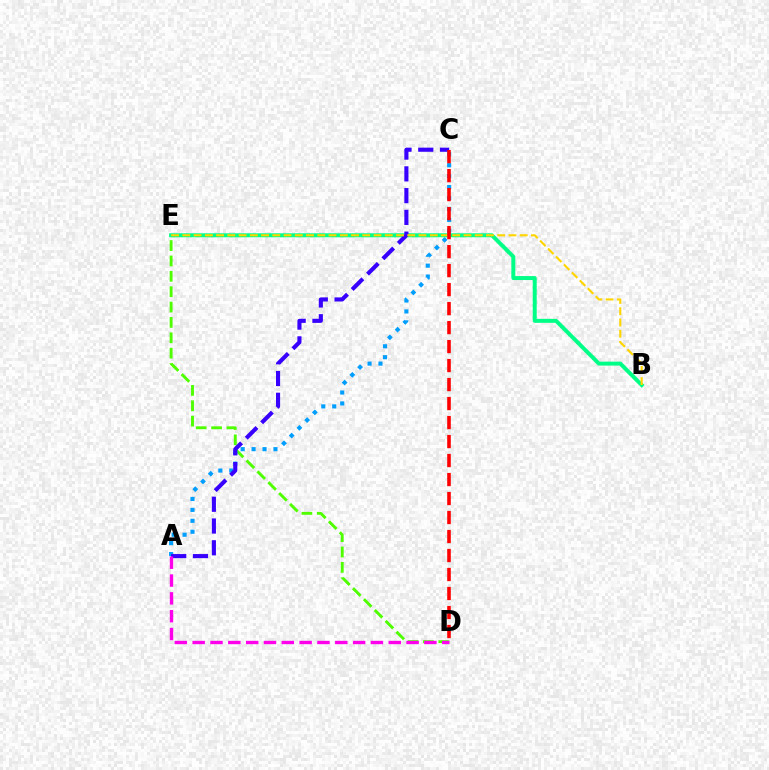{('D', 'E'): [{'color': '#4fff00', 'line_style': 'dashed', 'thickness': 2.09}], ('A', 'C'): [{'color': '#009eff', 'line_style': 'dotted', 'thickness': 2.97}, {'color': '#3700ff', 'line_style': 'dashed', 'thickness': 2.96}], ('B', 'E'): [{'color': '#00ff86', 'line_style': 'solid', 'thickness': 2.86}, {'color': '#ffd500', 'line_style': 'dashed', 'thickness': 1.53}], ('A', 'D'): [{'color': '#ff00ed', 'line_style': 'dashed', 'thickness': 2.42}], ('C', 'D'): [{'color': '#ff0000', 'line_style': 'dashed', 'thickness': 2.58}]}